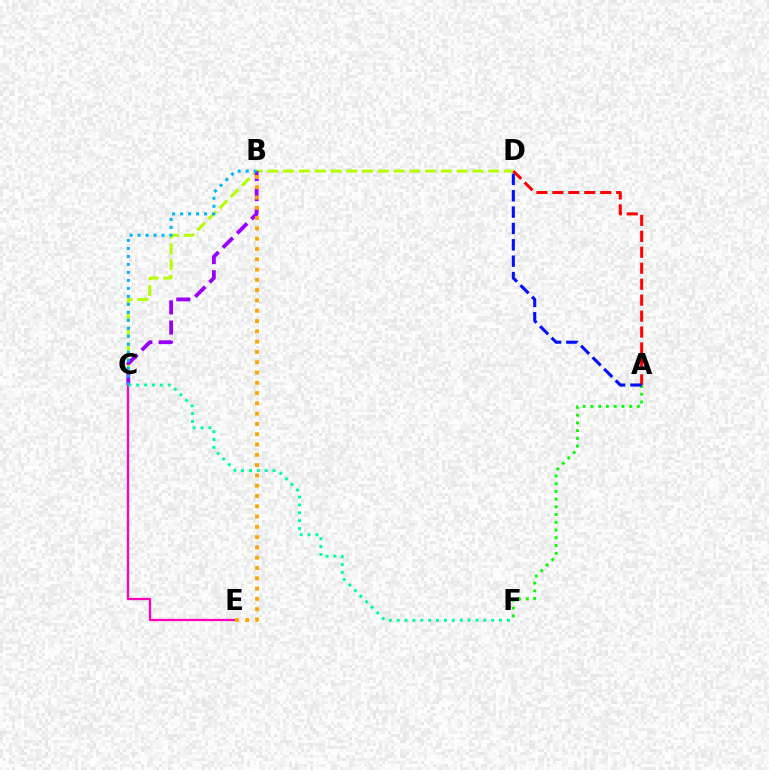{('C', 'D'): [{'color': '#b3ff00', 'line_style': 'dashed', 'thickness': 2.14}], ('A', 'F'): [{'color': '#08ff00', 'line_style': 'dotted', 'thickness': 2.1}], ('C', 'E'): [{'color': '#ff00bd', 'line_style': 'solid', 'thickness': 1.63}], ('A', 'D'): [{'color': '#ff0000', 'line_style': 'dashed', 'thickness': 2.17}, {'color': '#0010ff', 'line_style': 'dashed', 'thickness': 2.22}], ('B', 'C'): [{'color': '#9b00ff', 'line_style': 'dashed', 'thickness': 2.74}, {'color': '#00b5ff', 'line_style': 'dotted', 'thickness': 2.17}], ('C', 'F'): [{'color': '#00ff9d', 'line_style': 'dotted', 'thickness': 2.14}], ('B', 'E'): [{'color': '#ffa500', 'line_style': 'dotted', 'thickness': 2.8}]}